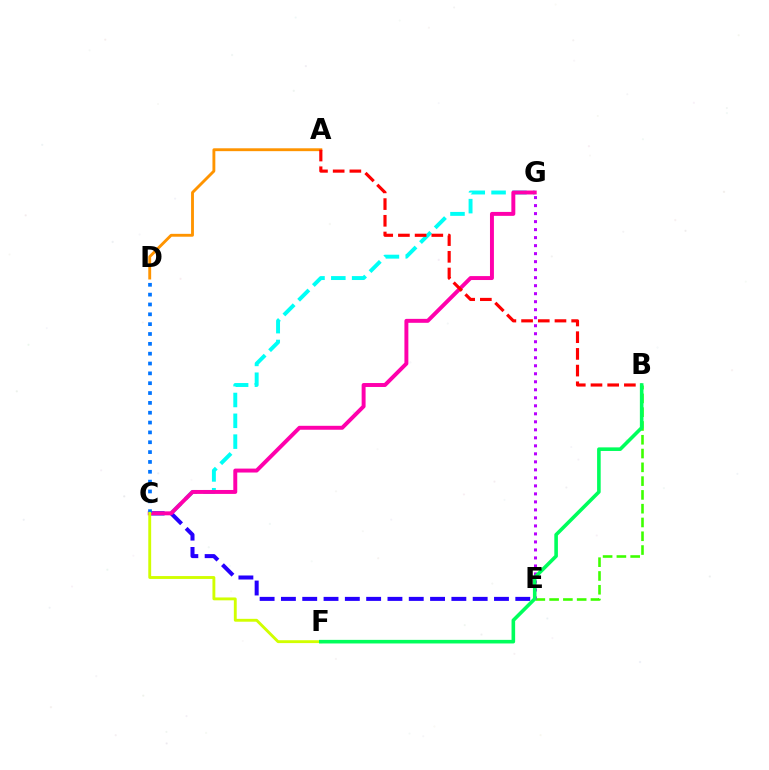{('C', 'G'): [{'color': '#00fff6', 'line_style': 'dashed', 'thickness': 2.83}, {'color': '#ff00ac', 'line_style': 'solid', 'thickness': 2.84}], ('C', 'E'): [{'color': '#2500ff', 'line_style': 'dashed', 'thickness': 2.89}], ('A', 'D'): [{'color': '#ff9400', 'line_style': 'solid', 'thickness': 2.07}], ('A', 'B'): [{'color': '#ff0000', 'line_style': 'dashed', 'thickness': 2.27}], ('C', 'D'): [{'color': '#0074ff', 'line_style': 'dotted', 'thickness': 2.67}], ('C', 'F'): [{'color': '#d1ff00', 'line_style': 'solid', 'thickness': 2.07}], ('B', 'E'): [{'color': '#3dff00', 'line_style': 'dashed', 'thickness': 1.87}], ('E', 'G'): [{'color': '#b900ff', 'line_style': 'dotted', 'thickness': 2.18}], ('B', 'F'): [{'color': '#00ff5c', 'line_style': 'solid', 'thickness': 2.59}]}